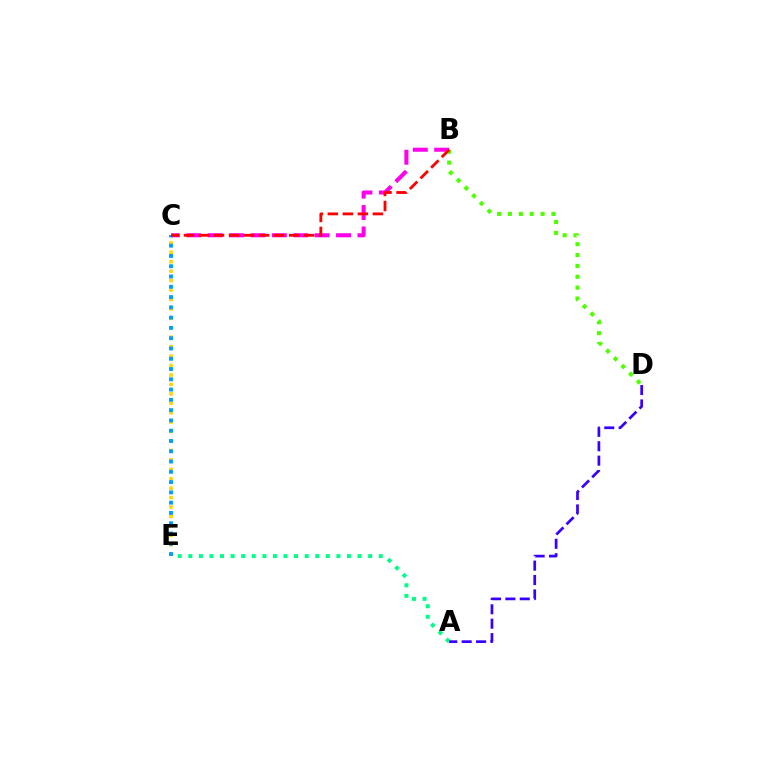{('C', 'E'): [{'color': '#ffd500', 'line_style': 'dotted', 'thickness': 2.56}, {'color': '#009eff', 'line_style': 'dotted', 'thickness': 2.79}], ('B', 'C'): [{'color': '#ff00ed', 'line_style': 'dashed', 'thickness': 2.91}, {'color': '#ff0000', 'line_style': 'dashed', 'thickness': 2.04}], ('A', 'E'): [{'color': '#00ff86', 'line_style': 'dotted', 'thickness': 2.87}], ('B', 'D'): [{'color': '#4fff00', 'line_style': 'dotted', 'thickness': 2.95}], ('A', 'D'): [{'color': '#3700ff', 'line_style': 'dashed', 'thickness': 1.96}]}